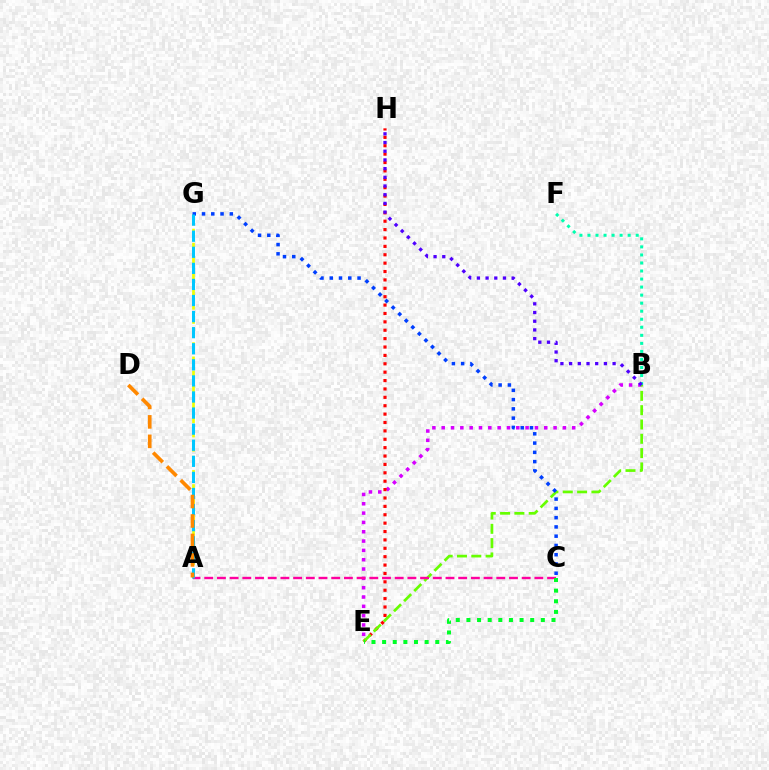{('A', 'G'): [{'color': '#eeff00', 'line_style': 'dashed', 'thickness': 1.93}, {'color': '#00c7ff', 'line_style': 'dashed', 'thickness': 2.18}], ('B', 'E'): [{'color': '#d600ff', 'line_style': 'dotted', 'thickness': 2.53}, {'color': '#66ff00', 'line_style': 'dashed', 'thickness': 1.94}], ('B', 'F'): [{'color': '#00ffaf', 'line_style': 'dotted', 'thickness': 2.18}], ('E', 'H'): [{'color': '#ff0000', 'line_style': 'dotted', 'thickness': 2.28}], ('C', 'G'): [{'color': '#003fff', 'line_style': 'dotted', 'thickness': 2.52}], ('A', 'C'): [{'color': '#ff00a0', 'line_style': 'dashed', 'thickness': 1.73}], ('A', 'D'): [{'color': '#ff8800', 'line_style': 'dashed', 'thickness': 2.65}], ('C', 'E'): [{'color': '#00ff27', 'line_style': 'dotted', 'thickness': 2.89}], ('B', 'H'): [{'color': '#4f00ff', 'line_style': 'dotted', 'thickness': 2.36}]}